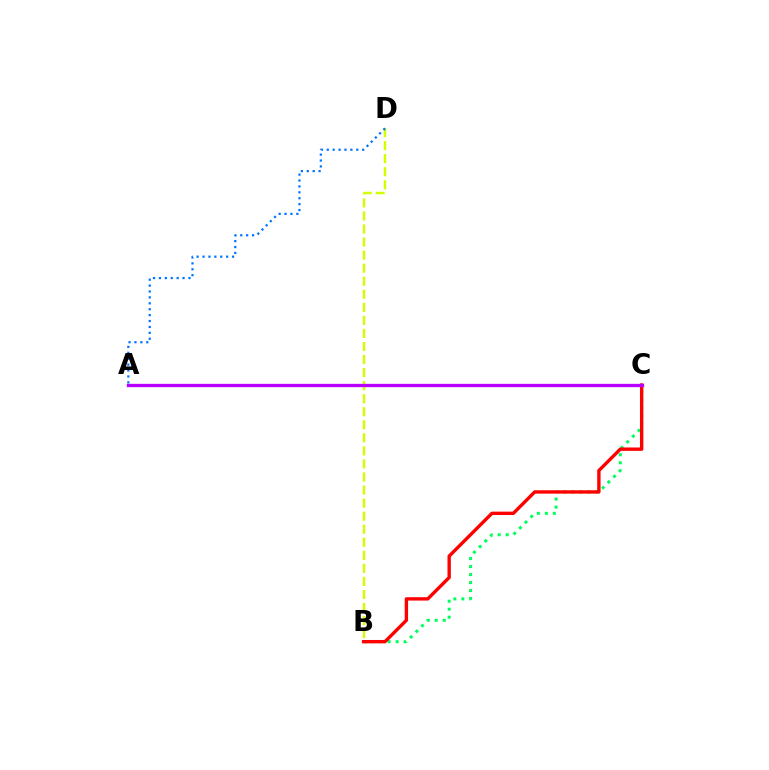{('B', 'C'): [{'color': '#00ff5c', 'line_style': 'dotted', 'thickness': 2.17}, {'color': '#ff0000', 'line_style': 'solid', 'thickness': 2.43}], ('B', 'D'): [{'color': '#d1ff00', 'line_style': 'dashed', 'thickness': 1.77}], ('A', 'C'): [{'color': '#b900ff', 'line_style': 'solid', 'thickness': 2.39}], ('A', 'D'): [{'color': '#0074ff', 'line_style': 'dotted', 'thickness': 1.61}]}